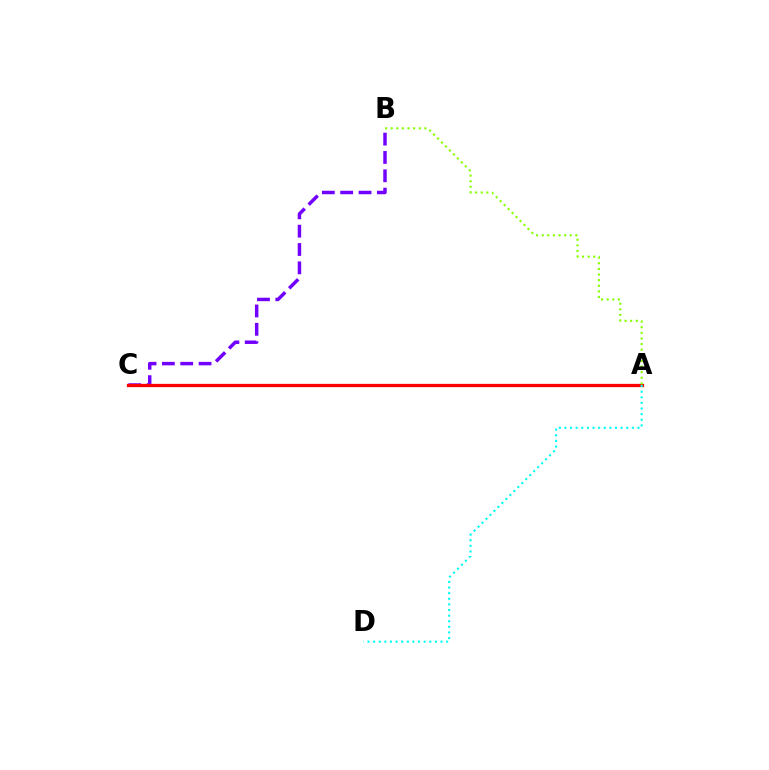{('B', 'C'): [{'color': '#7200ff', 'line_style': 'dashed', 'thickness': 2.49}], ('A', 'C'): [{'color': '#ff0000', 'line_style': 'solid', 'thickness': 2.34}], ('A', 'D'): [{'color': '#00fff6', 'line_style': 'dotted', 'thickness': 1.53}], ('A', 'B'): [{'color': '#84ff00', 'line_style': 'dotted', 'thickness': 1.53}]}